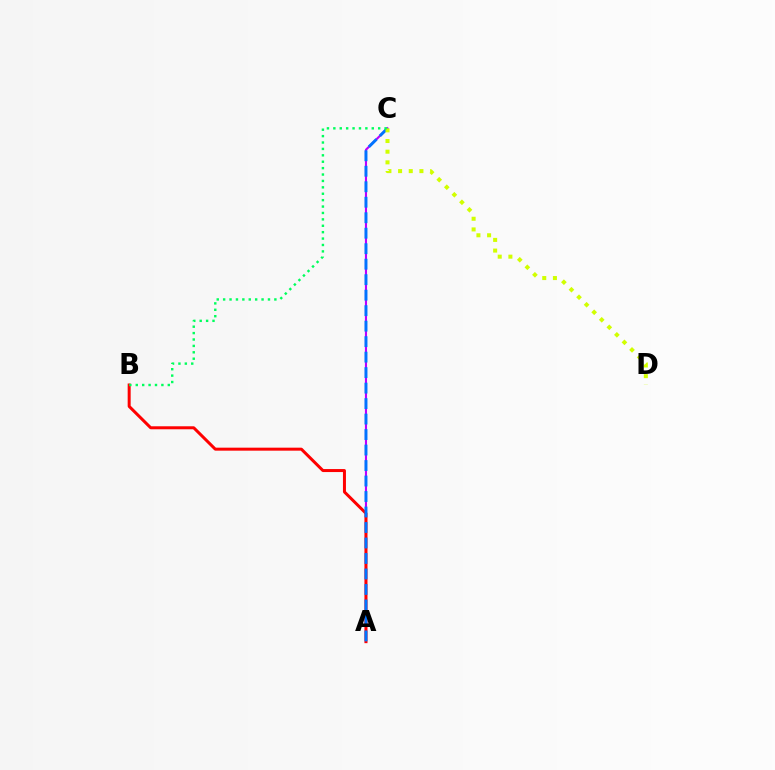{('A', 'C'): [{'color': '#b900ff', 'line_style': 'solid', 'thickness': 1.53}, {'color': '#0074ff', 'line_style': 'dashed', 'thickness': 2.1}], ('A', 'B'): [{'color': '#ff0000', 'line_style': 'solid', 'thickness': 2.16}], ('C', 'D'): [{'color': '#d1ff00', 'line_style': 'dotted', 'thickness': 2.9}], ('B', 'C'): [{'color': '#00ff5c', 'line_style': 'dotted', 'thickness': 1.74}]}